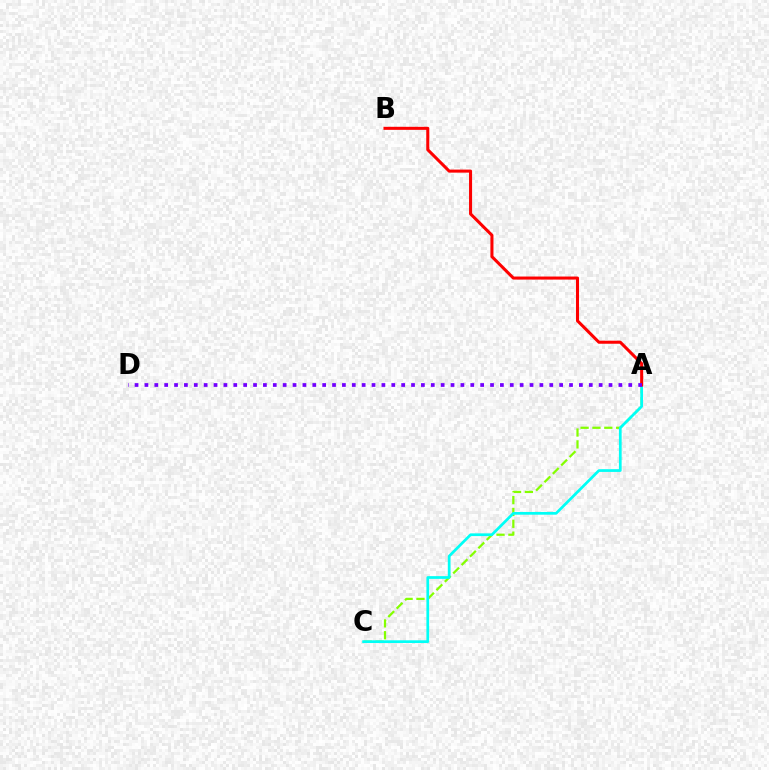{('A', 'C'): [{'color': '#84ff00', 'line_style': 'dashed', 'thickness': 1.61}, {'color': '#00fff6', 'line_style': 'solid', 'thickness': 1.96}], ('A', 'B'): [{'color': '#ff0000', 'line_style': 'solid', 'thickness': 2.19}], ('A', 'D'): [{'color': '#7200ff', 'line_style': 'dotted', 'thickness': 2.68}]}